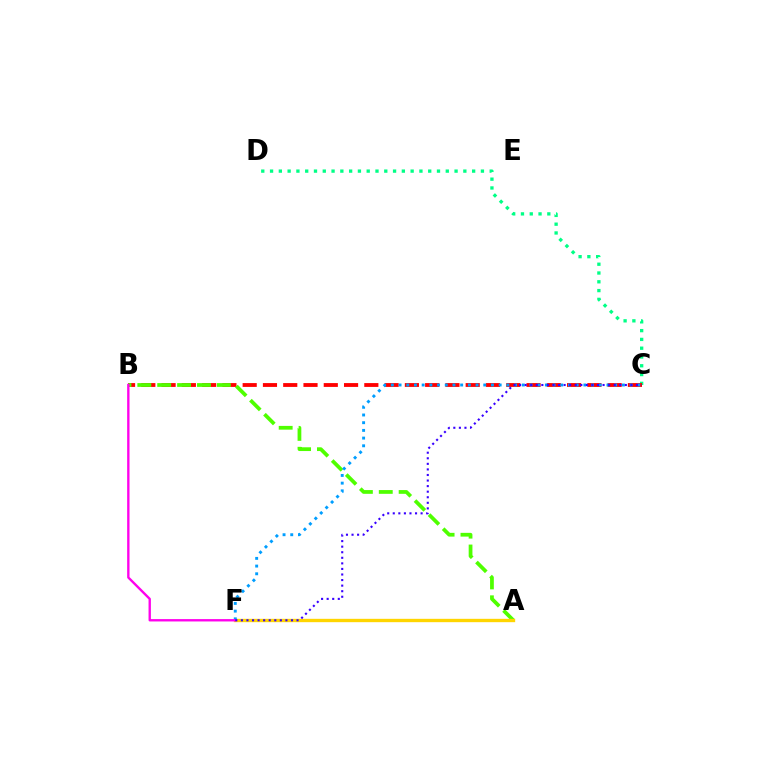{('C', 'D'): [{'color': '#00ff86', 'line_style': 'dotted', 'thickness': 2.39}], ('B', 'C'): [{'color': '#ff0000', 'line_style': 'dashed', 'thickness': 2.75}], ('A', 'B'): [{'color': '#4fff00', 'line_style': 'dashed', 'thickness': 2.7}], ('A', 'F'): [{'color': '#ffd500', 'line_style': 'solid', 'thickness': 2.42}], ('C', 'F'): [{'color': '#009eff', 'line_style': 'dotted', 'thickness': 2.09}, {'color': '#3700ff', 'line_style': 'dotted', 'thickness': 1.51}], ('B', 'F'): [{'color': '#ff00ed', 'line_style': 'solid', 'thickness': 1.7}]}